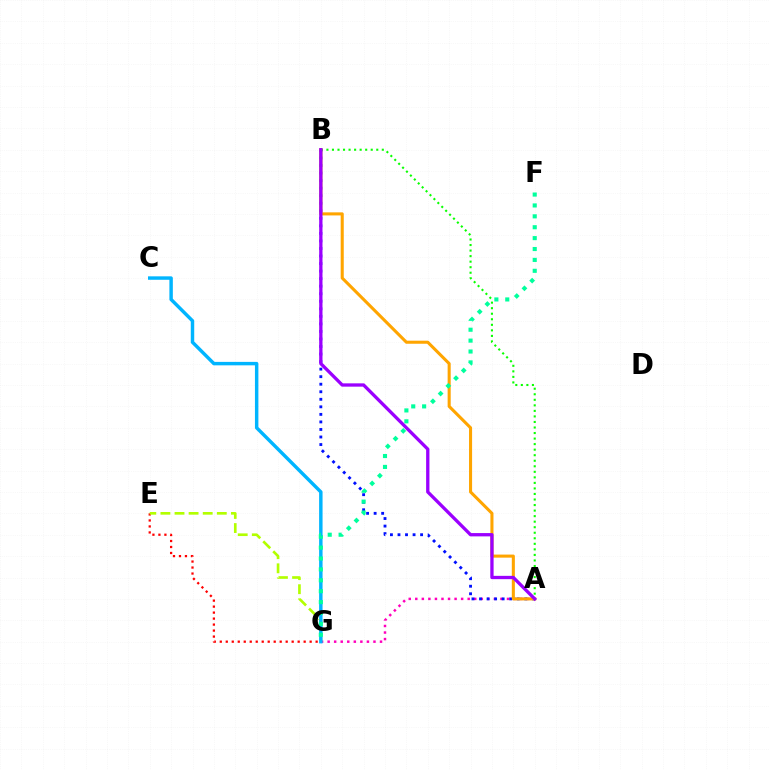{('E', 'G'): [{'color': '#ff0000', 'line_style': 'dotted', 'thickness': 1.63}, {'color': '#b3ff00', 'line_style': 'dashed', 'thickness': 1.92}], ('A', 'G'): [{'color': '#ff00bd', 'line_style': 'dotted', 'thickness': 1.78}], ('A', 'B'): [{'color': '#08ff00', 'line_style': 'dotted', 'thickness': 1.51}, {'color': '#0010ff', 'line_style': 'dotted', 'thickness': 2.05}, {'color': '#ffa500', 'line_style': 'solid', 'thickness': 2.21}, {'color': '#9b00ff', 'line_style': 'solid', 'thickness': 2.38}], ('C', 'G'): [{'color': '#00b5ff', 'line_style': 'solid', 'thickness': 2.48}], ('F', 'G'): [{'color': '#00ff9d', 'line_style': 'dotted', 'thickness': 2.96}]}